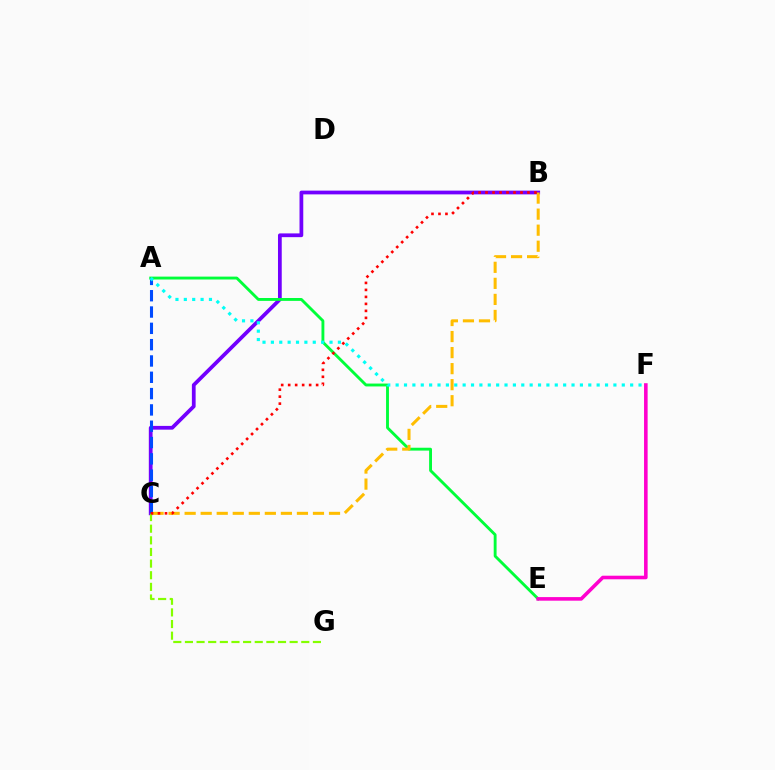{('B', 'C'): [{'color': '#7200ff', 'line_style': 'solid', 'thickness': 2.7}, {'color': '#ffbd00', 'line_style': 'dashed', 'thickness': 2.18}, {'color': '#ff0000', 'line_style': 'dotted', 'thickness': 1.9}], ('A', 'E'): [{'color': '#00ff39', 'line_style': 'solid', 'thickness': 2.07}], ('E', 'F'): [{'color': '#ff00cf', 'line_style': 'solid', 'thickness': 2.58}], ('C', 'G'): [{'color': '#84ff00', 'line_style': 'dashed', 'thickness': 1.58}], ('A', 'C'): [{'color': '#004bff', 'line_style': 'dashed', 'thickness': 2.22}], ('A', 'F'): [{'color': '#00fff6', 'line_style': 'dotted', 'thickness': 2.28}]}